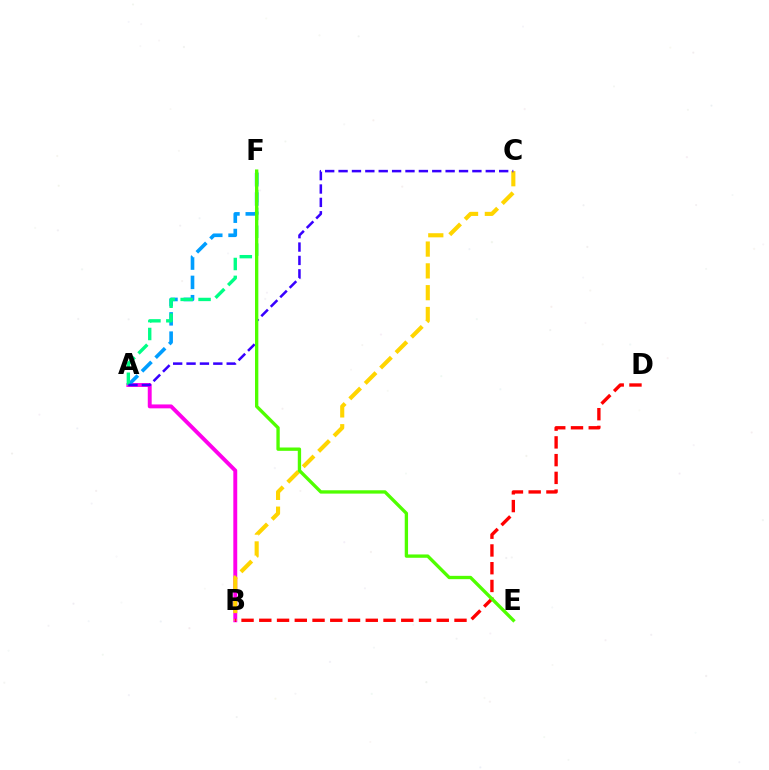{('A', 'B'): [{'color': '#ff00ed', 'line_style': 'solid', 'thickness': 2.81}], ('A', 'F'): [{'color': '#009eff', 'line_style': 'dashed', 'thickness': 2.62}, {'color': '#00ff86', 'line_style': 'dashed', 'thickness': 2.43}], ('B', 'C'): [{'color': '#ffd500', 'line_style': 'dashed', 'thickness': 2.96}], ('A', 'C'): [{'color': '#3700ff', 'line_style': 'dashed', 'thickness': 1.82}], ('B', 'D'): [{'color': '#ff0000', 'line_style': 'dashed', 'thickness': 2.41}], ('E', 'F'): [{'color': '#4fff00', 'line_style': 'solid', 'thickness': 2.4}]}